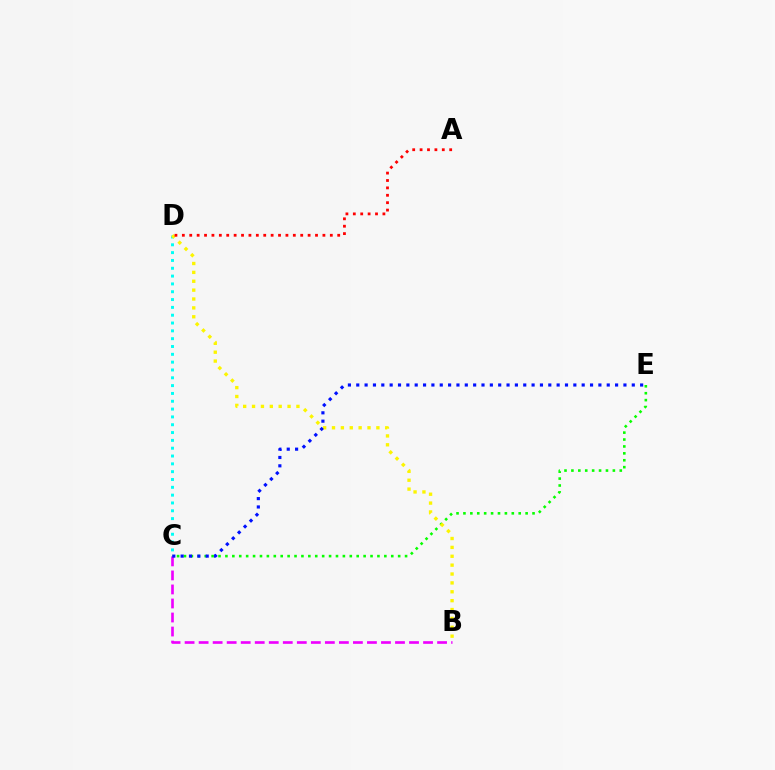{('C', 'D'): [{'color': '#00fff6', 'line_style': 'dotted', 'thickness': 2.13}], ('C', 'E'): [{'color': '#08ff00', 'line_style': 'dotted', 'thickness': 1.88}, {'color': '#0010ff', 'line_style': 'dotted', 'thickness': 2.27}], ('B', 'D'): [{'color': '#fcf500', 'line_style': 'dotted', 'thickness': 2.41}], ('B', 'C'): [{'color': '#ee00ff', 'line_style': 'dashed', 'thickness': 1.91}], ('A', 'D'): [{'color': '#ff0000', 'line_style': 'dotted', 'thickness': 2.01}]}